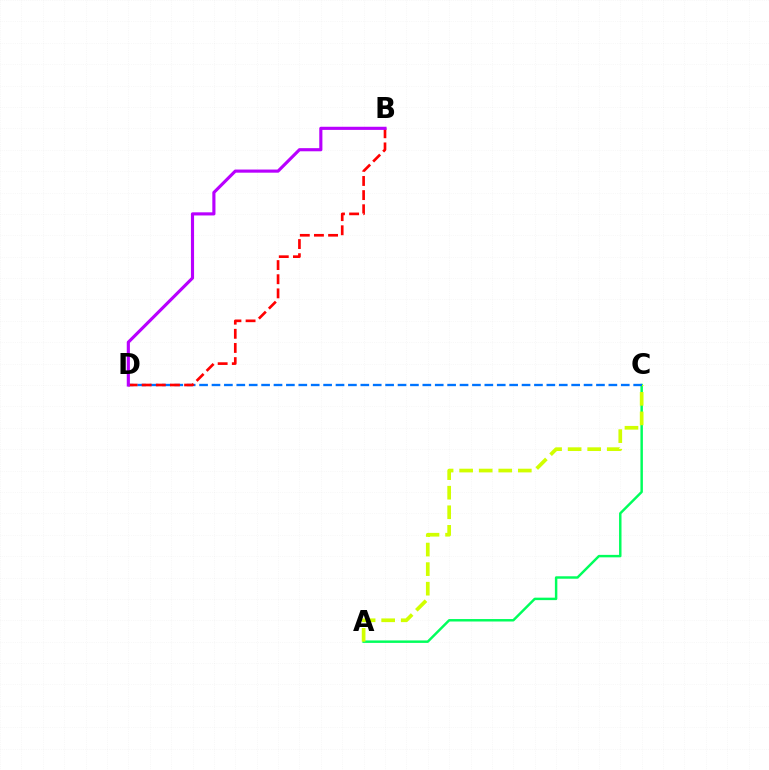{('A', 'C'): [{'color': '#00ff5c', 'line_style': 'solid', 'thickness': 1.77}, {'color': '#d1ff00', 'line_style': 'dashed', 'thickness': 2.66}], ('C', 'D'): [{'color': '#0074ff', 'line_style': 'dashed', 'thickness': 1.68}], ('B', 'D'): [{'color': '#ff0000', 'line_style': 'dashed', 'thickness': 1.92}, {'color': '#b900ff', 'line_style': 'solid', 'thickness': 2.26}]}